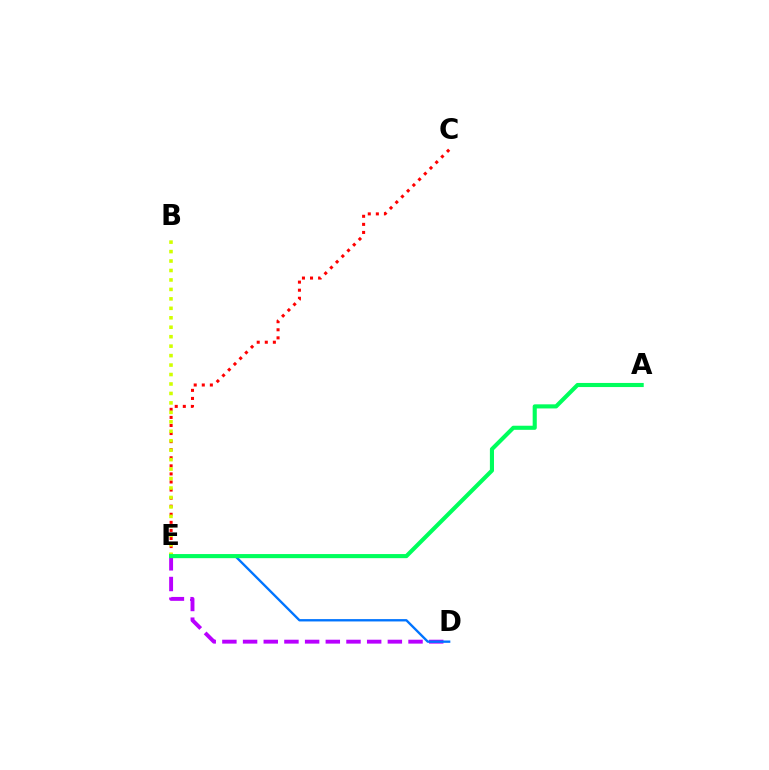{('D', 'E'): [{'color': '#b900ff', 'line_style': 'dashed', 'thickness': 2.81}, {'color': '#0074ff', 'line_style': 'solid', 'thickness': 1.69}], ('C', 'E'): [{'color': '#ff0000', 'line_style': 'dotted', 'thickness': 2.19}], ('B', 'E'): [{'color': '#d1ff00', 'line_style': 'dotted', 'thickness': 2.57}], ('A', 'E'): [{'color': '#00ff5c', 'line_style': 'solid', 'thickness': 2.95}]}